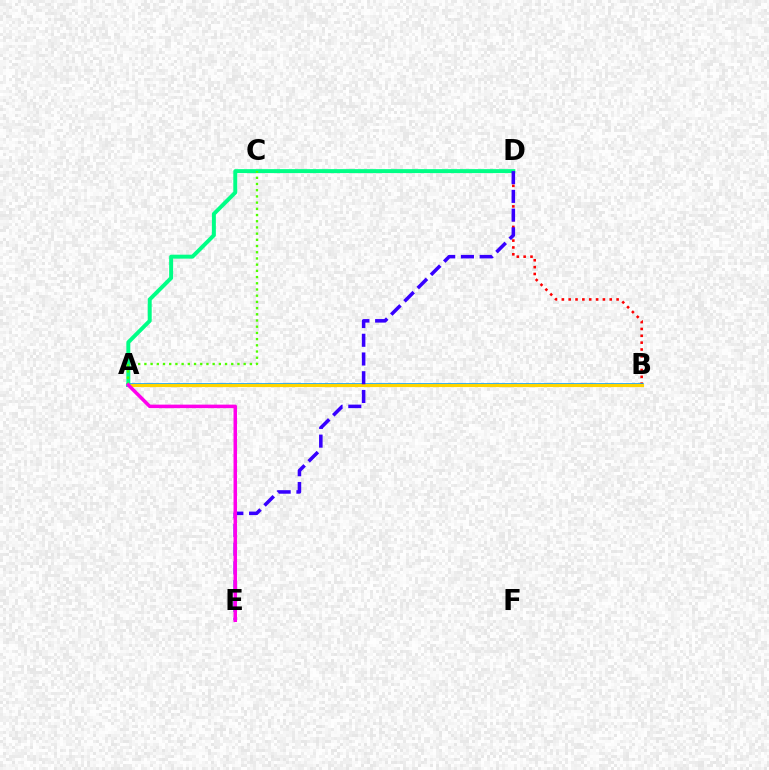{('B', 'D'): [{'color': '#ff0000', 'line_style': 'dotted', 'thickness': 1.86}], ('A', 'B'): [{'color': '#009eff', 'line_style': 'solid', 'thickness': 2.59}, {'color': '#ffd500', 'line_style': 'solid', 'thickness': 2.28}], ('A', 'D'): [{'color': '#00ff86', 'line_style': 'solid', 'thickness': 2.84}], ('D', 'E'): [{'color': '#3700ff', 'line_style': 'dashed', 'thickness': 2.54}], ('A', 'C'): [{'color': '#4fff00', 'line_style': 'dotted', 'thickness': 1.69}], ('A', 'E'): [{'color': '#ff00ed', 'line_style': 'solid', 'thickness': 2.54}]}